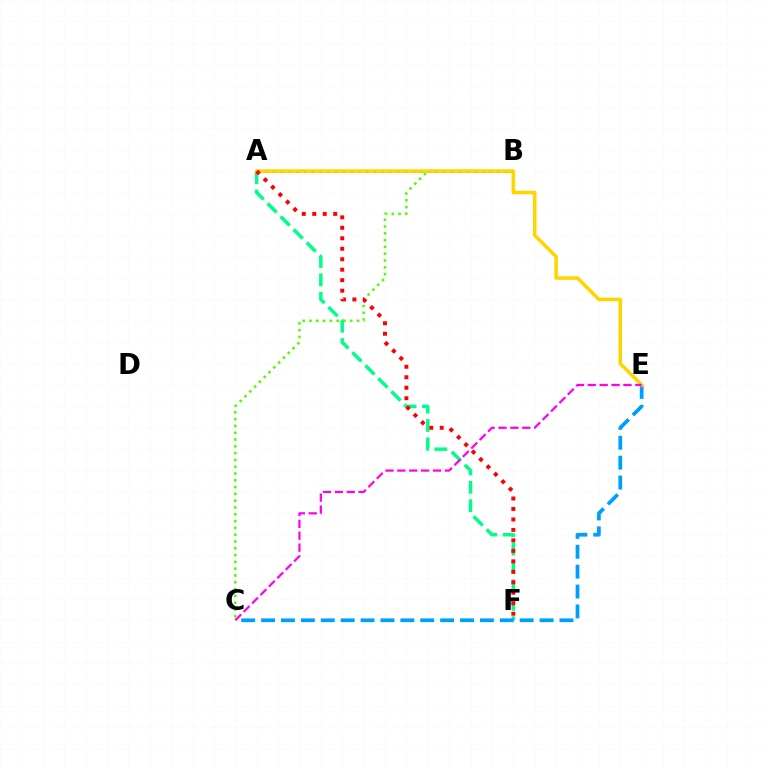{('B', 'C'): [{'color': '#4fff00', 'line_style': 'dotted', 'thickness': 1.85}], ('A', 'F'): [{'color': '#00ff86', 'line_style': 'dashed', 'thickness': 2.5}, {'color': '#ff0000', 'line_style': 'dotted', 'thickness': 2.85}], ('A', 'B'): [{'color': '#3700ff', 'line_style': 'dotted', 'thickness': 2.1}], ('C', 'E'): [{'color': '#009eff', 'line_style': 'dashed', 'thickness': 2.7}, {'color': '#ff00ed', 'line_style': 'dashed', 'thickness': 1.61}], ('A', 'E'): [{'color': '#ffd500', 'line_style': 'solid', 'thickness': 2.55}]}